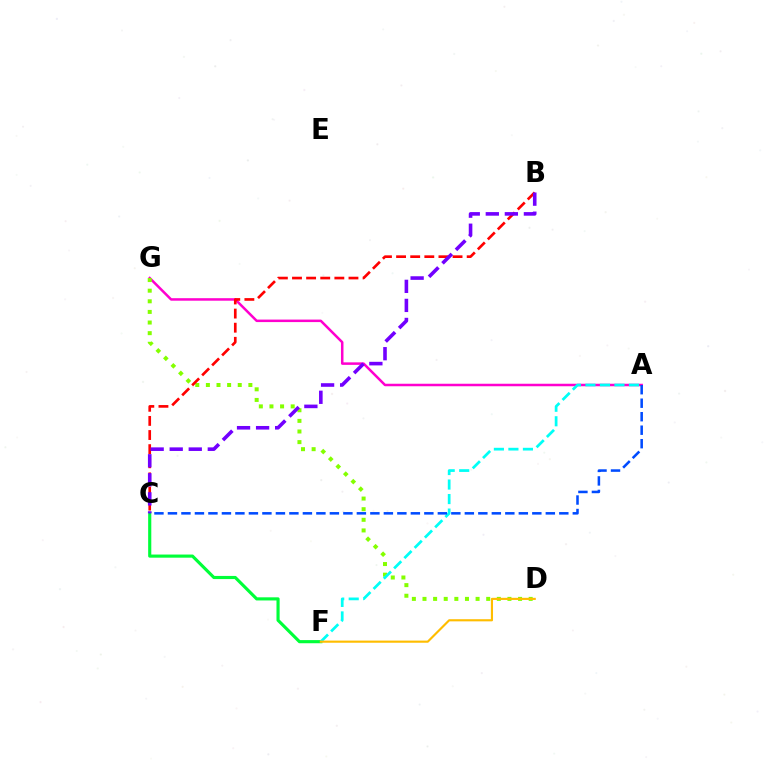{('C', 'F'): [{'color': '#00ff39', 'line_style': 'solid', 'thickness': 2.26}], ('A', 'G'): [{'color': '#ff00cf', 'line_style': 'solid', 'thickness': 1.81}], ('D', 'G'): [{'color': '#84ff00', 'line_style': 'dotted', 'thickness': 2.89}], ('B', 'C'): [{'color': '#ff0000', 'line_style': 'dashed', 'thickness': 1.92}, {'color': '#7200ff', 'line_style': 'dashed', 'thickness': 2.59}], ('A', 'F'): [{'color': '#00fff6', 'line_style': 'dashed', 'thickness': 1.97}], ('D', 'F'): [{'color': '#ffbd00', 'line_style': 'solid', 'thickness': 1.54}], ('A', 'C'): [{'color': '#004bff', 'line_style': 'dashed', 'thickness': 1.83}]}